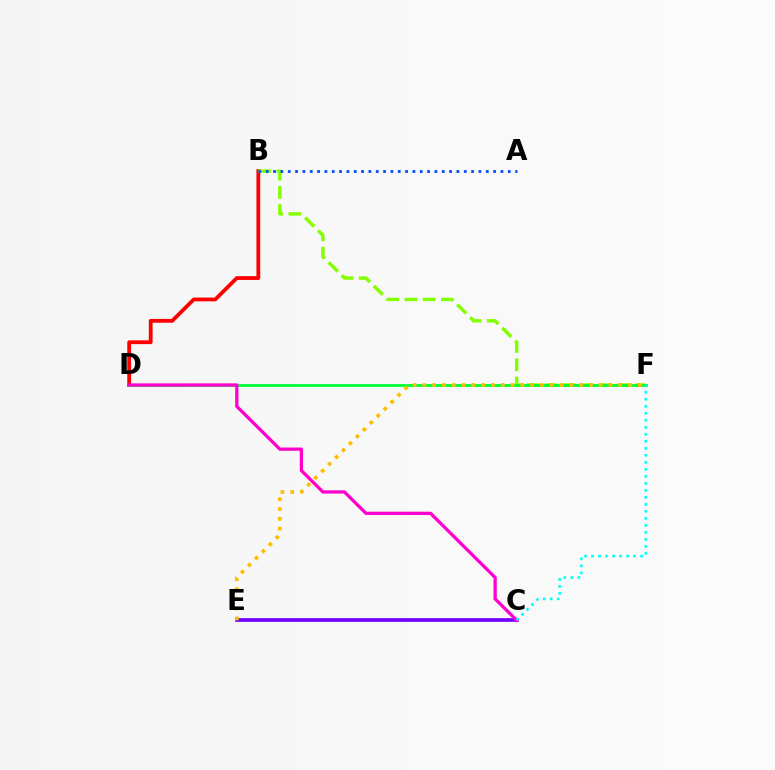{('B', 'D'): [{'color': '#ff0000', 'line_style': 'solid', 'thickness': 2.73}], ('B', 'F'): [{'color': '#84ff00', 'line_style': 'dashed', 'thickness': 2.48}], ('D', 'F'): [{'color': '#00ff39', 'line_style': 'solid', 'thickness': 2.04}], ('C', 'E'): [{'color': '#7200ff', 'line_style': 'solid', 'thickness': 2.66}], ('C', 'D'): [{'color': '#ff00cf', 'line_style': 'solid', 'thickness': 2.35}], ('A', 'B'): [{'color': '#004bff', 'line_style': 'dotted', 'thickness': 1.99}], ('E', 'F'): [{'color': '#ffbd00', 'line_style': 'dotted', 'thickness': 2.66}], ('C', 'F'): [{'color': '#00fff6', 'line_style': 'dotted', 'thickness': 1.9}]}